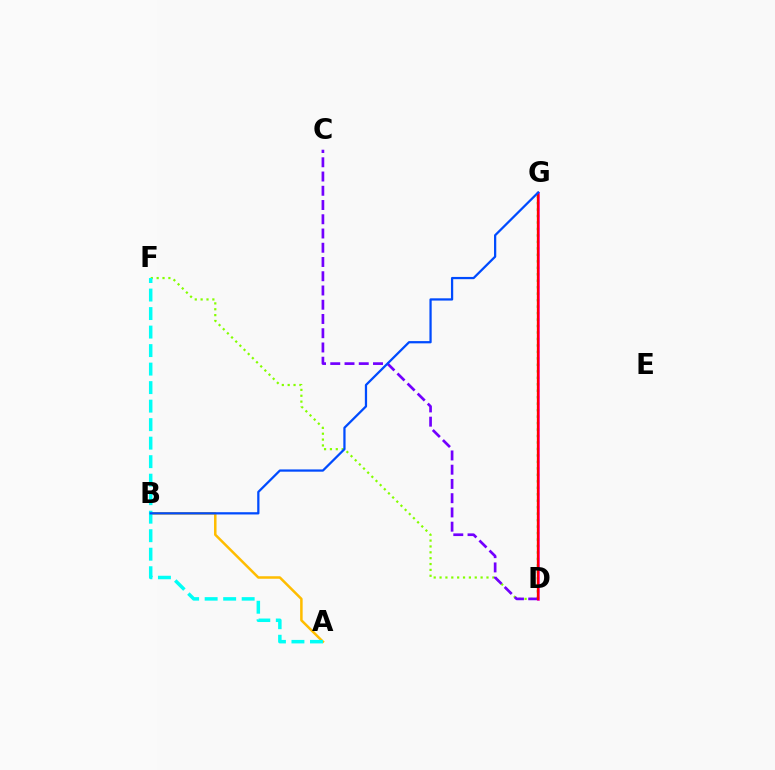{('D', 'G'): [{'color': '#00ff39', 'line_style': 'dotted', 'thickness': 1.76}, {'color': '#ff00cf', 'line_style': 'solid', 'thickness': 1.86}, {'color': '#ff0000', 'line_style': 'solid', 'thickness': 1.66}], ('A', 'B'): [{'color': '#ffbd00', 'line_style': 'solid', 'thickness': 1.81}], ('D', 'F'): [{'color': '#84ff00', 'line_style': 'dotted', 'thickness': 1.59}], ('C', 'D'): [{'color': '#7200ff', 'line_style': 'dashed', 'thickness': 1.94}], ('A', 'F'): [{'color': '#00fff6', 'line_style': 'dashed', 'thickness': 2.51}], ('B', 'G'): [{'color': '#004bff', 'line_style': 'solid', 'thickness': 1.62}]}